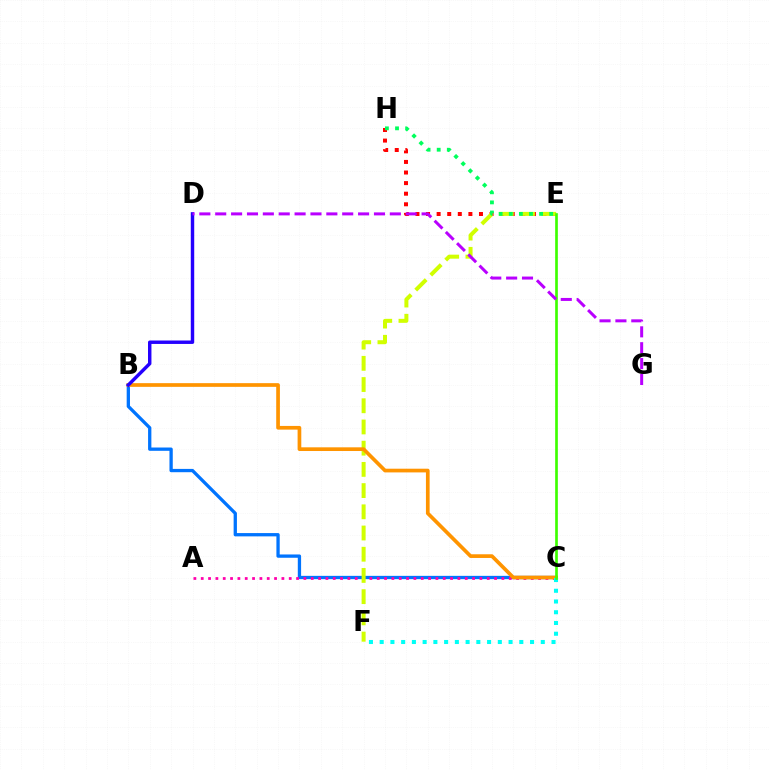{('B', 'C'): [{'color': '#0074ff', 'line_style': 'solid', 'thickness': 2.37}, {'color': '#ff9400', 'line_style': 'solid', 'thickness': 2.66}], ('E', 'H'): [{'color': '#ff0000', 'line_style': 'dotted', 'thickness': 2.88}, {'color': '#00ff5c', 'line_style': 'dotted', 'thickness': 2.75}], ('A', 'C'): [{'color': '#ff00ac', 'line_style': 'dotted', 'thickness': 1.99}], ('E', 'F'): [{'color': '#d1ff00', 'line_style': 'dashed', 'thickness': 2.88}], ('B', 'D'): [{'color': '#2500ff', 'line_style': 'solid', 'thickness': 2.47}], ('C', 'F'): [{'color': '#00fff6', 'line_style': 'dotted', 'thickness': 2.92}], ('C', 'E'): [{'color': '#3dff00', 'line_style': 'solid', 'thickness': 1.93}], ('D', 'G'): [{'color': '#b900ff', 'line_style': 'dashed', 'thickness': 2.16}]}